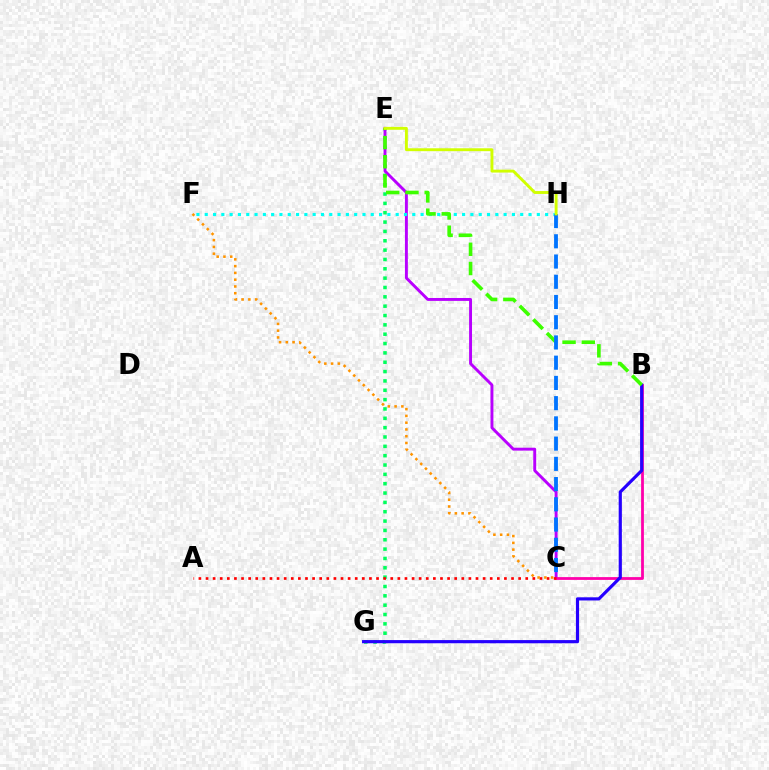{('E', 'G'): [{'color': '#00ff5c', 'line_style': 'dotted', 'thickness': 2.54}], ('C', 'E'): [{'color': '#b900ff', 'line_style': 'solid', 'thickness': 2.1}], ('B', 'C'): [{'color': '#ff00ac', 'line_style': 'solid', 'thickness': 2.01}], ('B', 'G'): [{'color': '#2500ff', 'line_style': 'solid', 'thickness': 2.28}], ('F', 'H'): [{'color': '#00fff6', 'line_style': 'dotted', 'thickness': 2.26}], ('B', 'E'): [{'color': '#3dff00', 'line_style': 'dashed', 'thickness': 2.61}], ('A', 'C'): [{'color': '#ff0000', 'line_style': 'dotted', 'thickness': 1.93}], ('C', 'H'): [{'color': '#0074ff', 'line_style': 'dashed', 'thickness': 2.75}], ('C', 'F'): [{'color': '#ff9400', 'line_style': 'dotted', 'thickness': 1.84}], ('E', 'H'): [{'color': '#d1ff00', 'line_style': 'solid', 'thickness': 2.09}]}